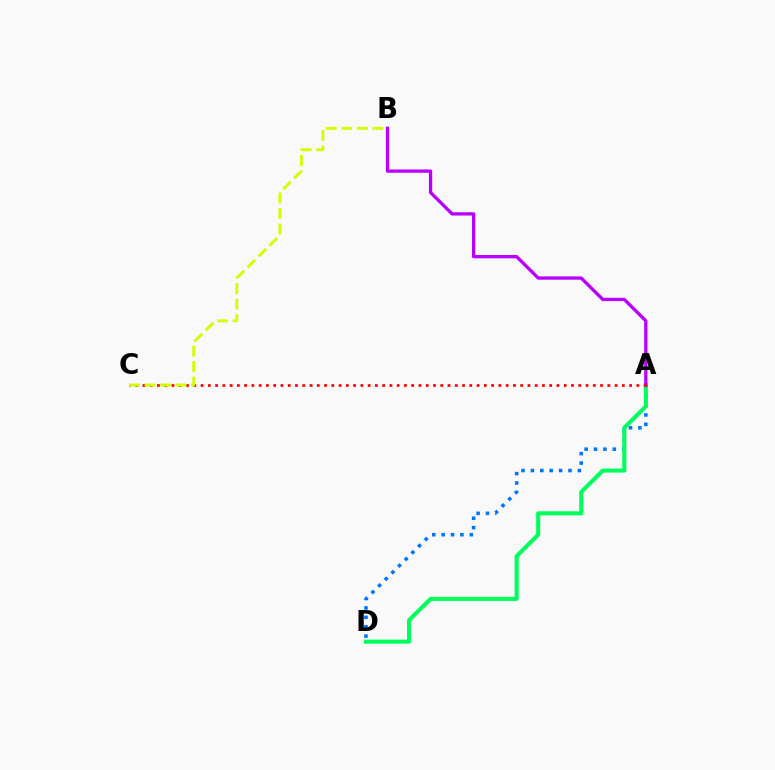{('A', 'D'): [{'color': '#0074ff', 'line_style': 'dotted', 'thickness': 2.55}, {'color': '#00ff5c', 'line_style': 'solid', 'thickness': 2.94}], ('A', 'B'): [{'color': '#b900ff', 'line_style': 'solid', 'thickness': 2.37}], ('A', 'C'): [{'color': '#ff0000', 'line_style': 'dotted', 'thickness': 1.97}], ('B', 'C'): [{'color': '#d1ff00', 'line_style': 'dashed', 'thickness': 2.11}]}